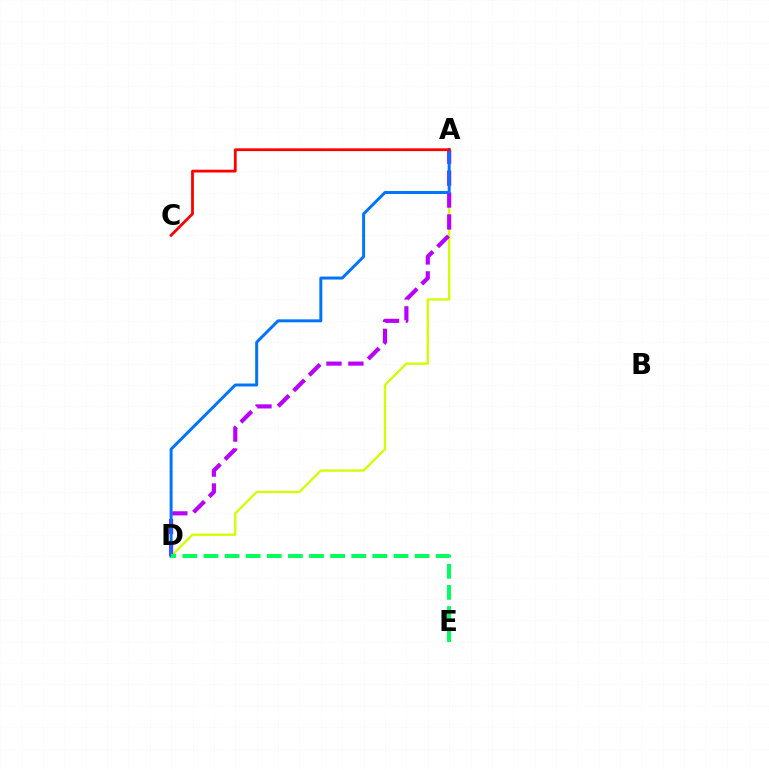{('A', 'D'): [{'color': '#d1ff00', 'line_style': 'solid', 'thickness': 1.67}, {'color': '#b900ff', 'line_style': 'dashed', 'thickness': 2.98}, {'color': '#0074ff', 'line_style': 'solid', 'thickness': 2.13}], ('A', 'C'): [{'color': '#ff0000', 'line_style': 'solid', 'thickness': 2.01}], ('D', 'E'): [{'color': '#00ff5c', 'line_style': 'dashed', 'thickness': 2.87}]}